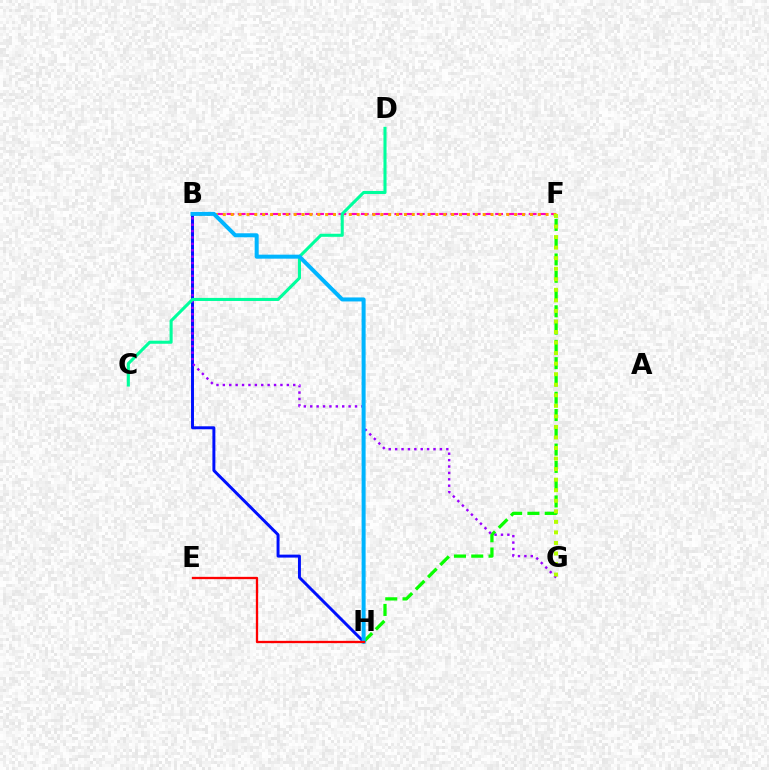{('F', 'H'): [{'color': '#08ff00', 'line_style': 'dashed', 'thickness': 2.35}], ('B', 'F'): [{'color': '#ff00bd', 'line_style': 'dashed', 'thickness': 1.52}, {'color': '#ffa500', 'line_style': 'dotted', 'thickness': 2.14}], ('B', 'H'): [{'color': '#0010ff', 'line_style': 'solid', 'thickness': 2.13}, {'color': '#00b5ff', 'line_style': 'solid', 'thickness': 2.88}], ('B', 'G'): [{'color': '#9b00ff', 'line_style': 'dotted', 'thickness': 1.74}], ('C', 'D'): [{'color': '#00ff9d', 'line_style': 'solid', 'thickness': 2.21}], ('F', 'G'): [{'color': '#b3ff00', 'line_style': 'dotted', 'thickness': 2.87}], ('E', 'H'): [{'color': '#ff0000', 'line_style': 'solid', 'thickness': 1.66}]}